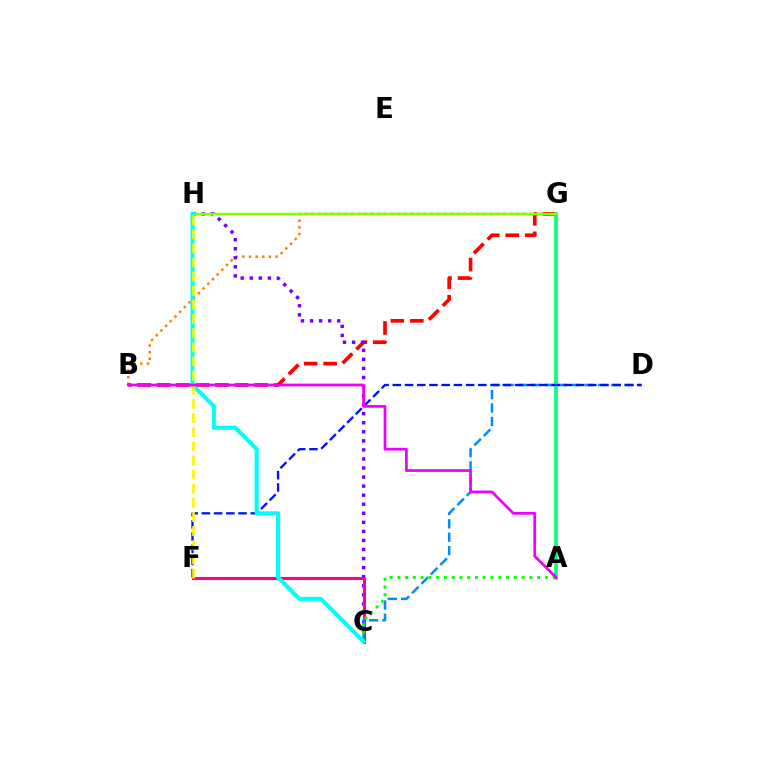{('B', 'G'): [{'color': '#ff7c00', 'line_style': 'dotted', 'thickness': 1.8}, {'color': '#ff0000', 'line_style': 'dashed', 'thickness': 2.65}], ('C', 'H'): [{'color': '#7200ff', 'line_style': 'dotted', 'thickness': 2.46}, {'color': '#00fff6', 'line_style': 'solid', 'thickness': 2.95}], ('C', 'F'): [{'color': '#ff0094', 'line_style': 'solid', 'thickness': 2.23}], ('C', 'D'): [{'color': '#008cff', 'line_style': 'dashed', 'thickness': 1.81}], ('A', 'G'): [{'color': '#00ff74', 'line_style': 'solid', 'thickness': 2.61}], ('G', 'H'): [{'color': '#84ff00', 'line_style': 'solid', 'thickness': 1.78}], ('D', 'F'): [{'color': '#0010ff', 'line_style': 'dashed', 'thickness': 1.66}], ('A', 'C'): [{'color': '#08ff00', 'line_style': 'dotted', 'thickness': 2.11}], ('F', 'H'): [{'color': '#fcf500', 'line_style': 'dashed', 'thickness': 1.92}], ('A', 'B'): [{'color': '#ee00ff', 'line_style': 'solid', 'thickness': 1.98}]}